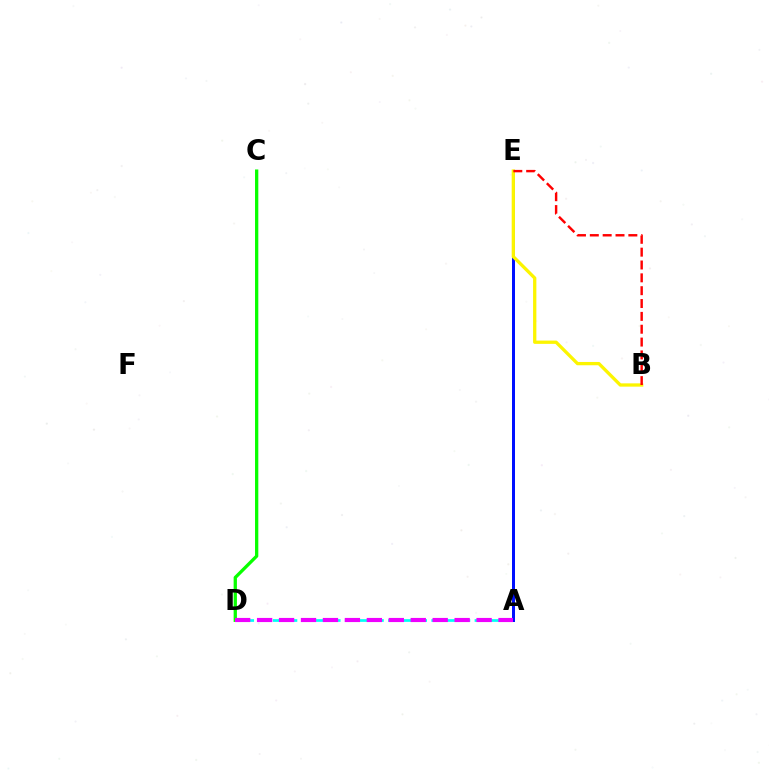{('A', 'D'): [{'color': '#00fff6', 'line_style': 'dashed', 'thickness': 1.96}, {'color': '#ee00ff', 'line_style': 'dashed', 'thickness': 2.98}], ('A', 'E'): [{'color': '#0010ff', 'line_style': 'solid', 'thickness': 2.15}], ('C', 'D'): [{'color': '#08ff00', 'line_style': 'solid', 'thickness': 2.37}], ('B', 'E'): [{'color': '#fcf500', 'line_style': 'solid', 'thickness': 2.37}, {'color': '#ff0000', 'line_style': 'dashed', 'thickness': 1.74}]}